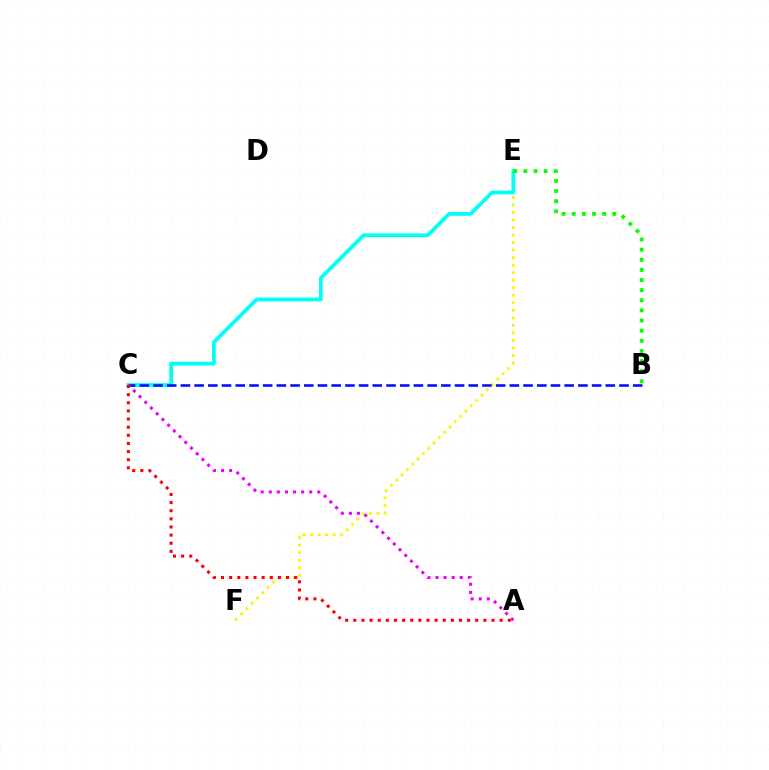{('E', 'F'): [{'color': '#fcf500', 'line_style': 'dotted', 'thickness': 2.04}], ('C', 'E'): [{'color': '#00fff6', 'line_style': 'solid', 'thickness': 2.7}], ('B', 'E'): [{'color': '#08ff00', 'line_style': 'dotted', 'thickness': 2.75}], ('B', 'C'): [{'color': '#0010ff', 'line_style': 'dashed', 'thickness': 1.86}], ('A', 'C'): [{'color': '#ee00ff', 'line_style': 'dotted', 'thickness': 2.2}, {'color': '#ff0000', 'line_style': 'dotted', 'thickness': 2.21}]}